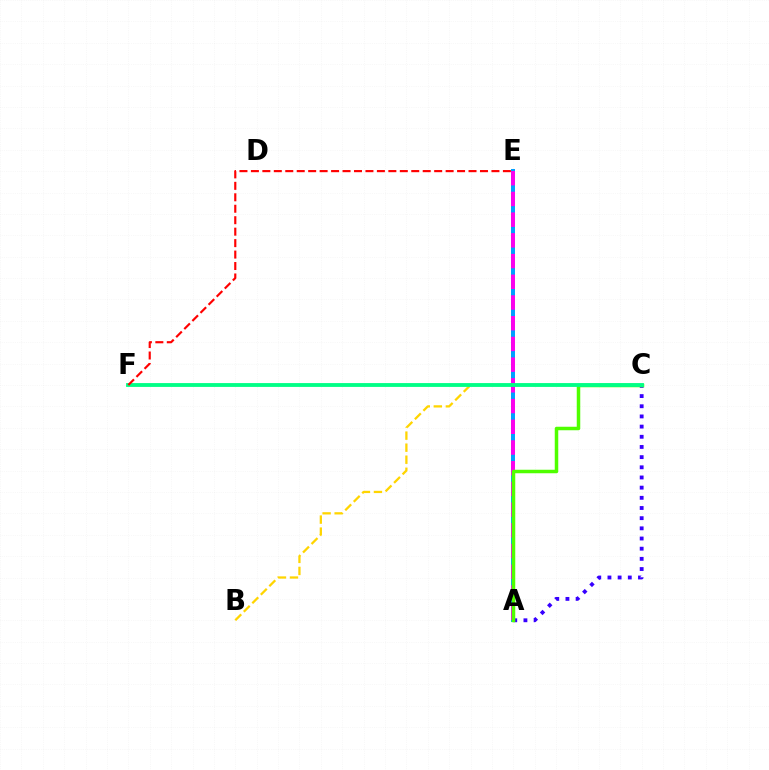{('A', 'E'): [{'color': '#009eff', 'line_style': 'solid', 'thickness': 2.87}, {'color': '#ff00ed', 'line_style': 'dashed', 'thickness': 2.81}], ('B', 'C'): [{'color': '#ffd500', 'line_style': 'dashed', 'thickness': 1.64}], ('A', 'C'): [{'color': '#3700ff', 'line_style': 'dotted', 'thickness': 2.76}, {'color': '#4fff00', 'line_style': 'solid', 'thickness': 2.52}], ('C', 'F'): [{'color': '#00ff86', 'line_style': 'solid', 'thickness': 2.76}], ('E', 'F'): [{'color': '#ff0000', 'line_style': 'dashed', 'thickness': 1.56}]}